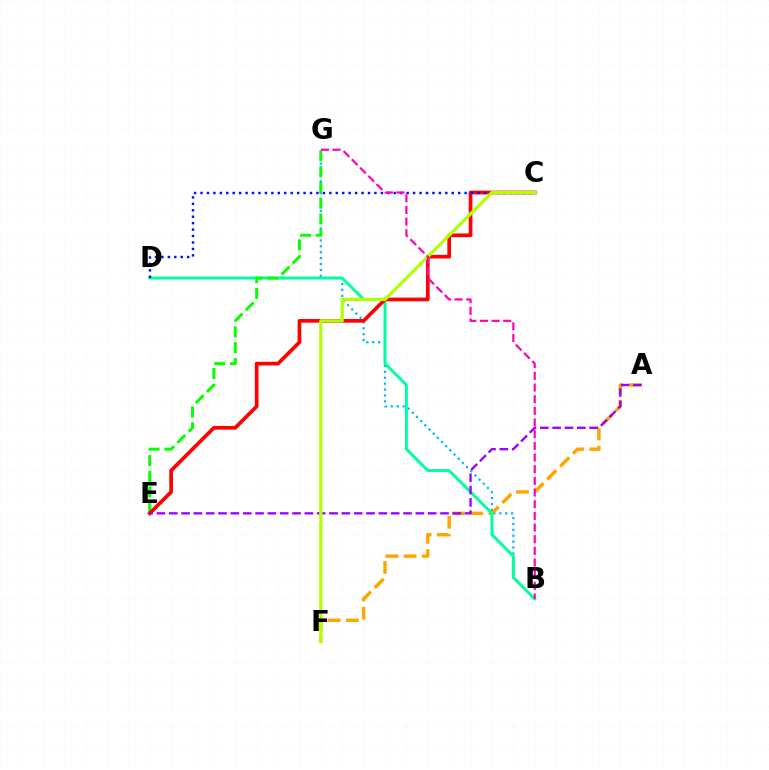{('B', 'G'): [{'color': '#00b5ff', 'line_style': 'dotted', 'thickness': 1.6}, {'color': '#ff00bd', 'line_style': 'dashed', 'thickness': 1.58}], ('A', 'F'): [{'color': '#ffa500', 'line_style': 'dashed', 'thickness': 2.48}], ('B', 'D'): [{'color': '#00ff9d', 'line_style': 'solid', 'thickness': 2.14}], ('E', 'G'): [{'color': '#08ff00', 'line_style': 'dashed', 'thickness': 2.14}], ('C', 'E'): [{'color': '#ff0000', 'line_style': 'solid', 'thickness': 2.65}], ('A', 'E'): [{'color': '#9b00ff', 'line_style': 'dashed', 'thickness': 1.68}], ('C', 'D'): [{'color': '#0010ff', 'line_style': 'dotted', 'thickness': 1.75}], ('C', 'F'): [{'color': '#b3ff00', 'line_style': 'solid', 'thickness': 2.32}]}